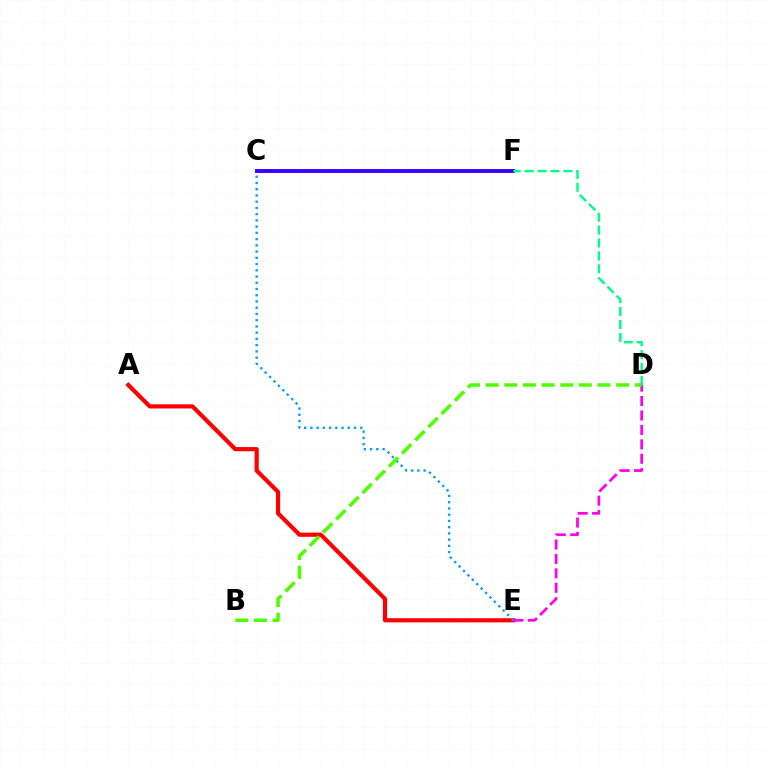{('C', 'F'): [{'color': '#ffd500', 'line_style': 'dotted', 'thickness': 2.01}, {'color': '#3700ff', 'line_style': 'solid', 'thickness': 2.8}], ('A', 'E'): [{'color': '#ff0000', 'line_style': 'solid', 'thickness': 3.0}], ('C', 'E'): [{'color': '#009eff', 'line_style': 'dotted', 'thickness': 1.69}], ('D', 'E'): [{'color': '#ff00ed', 'line_style': 'dashed', 'thickness': 1.96}], ('B', 'D'): [{'color': '#4fff00', 'line_style': 'dashed', 'thickness': 2.53}], ('D', 'F'): [{'color': '#00ff86', 'line_style': 'dashed', 'thickness': 1.75}]}